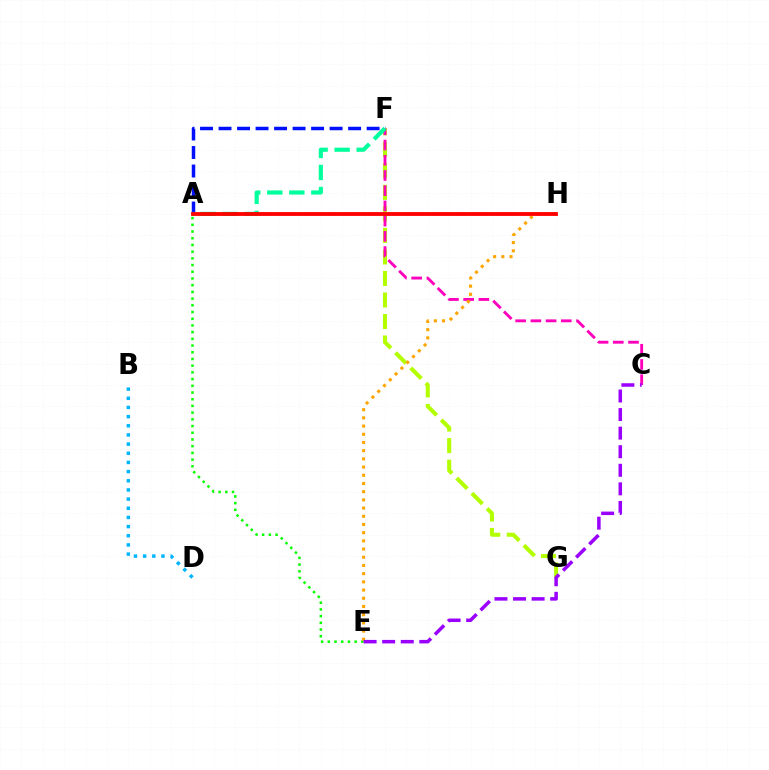{('A', 'F'): [{'color': '#0010ff', 'line_style': 'dashed', 'thickness': 2.51}, {'color': '#00ff9d', 'line_style': 'dashed', 'thickness': 2.99}], ('F', 'G'): [{'color': '#b3ff00', 'line_style': 'dashed', 'thickness': 2.92}], ('A', 'E'): [{'color': '#08ff00', 'line_style': 'dotted', 'thickness': 1.82}], ('B', 'D'): [{'color': '#00b5ff', 'line_style': 'dotted', 'thickness': 2.49}], ('C', 'F'): [{'color': '#ff00bd', 'line_style': 'dashed', 'thickness': 2.07}], ('E', 'H'): [{'color': '#ffa500', 'line_style': 'dotted', 'thickness': 2.23}], ('C', 'E'): [{'color': '#9b00ff', 'line_style': 'dashed', 'thickness': 2.52}], ('A', 'H'): [{'color': '#ff0000', 'line_style': 'solid', 'thickness': 2.76}]}